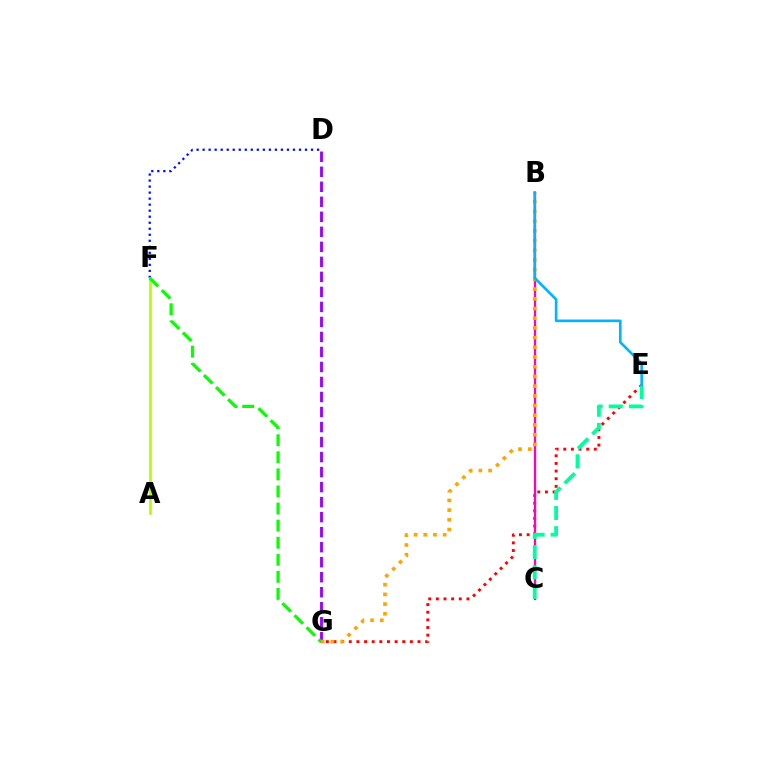{('E', 'G'): [{'color': '#ff0000', 'line_style': 'dotted', 'thickness': 2.08}], ('B', 'C'): [{'color': '#ff00bd', 'line_style': 'solid', 'thickness': 1.66}], ('D', 'G'): [{'color': '#9b00ff', 'line_style': 'dashed', 'thickness': 2.04}], ('C', 'E'): [{'color': '#00ff9d', 'line_style': 'dashed', 'thickness': 2.74}], ('B', 'G'): [{'color': '#ffa500', 'line_style': 'dotted', 'thickness': 2.64}], ('D', 'F'): [{'color': '#0010ff', 'line_style': 'dotted', 'thickness': 1.64}], ('B', 'E'): [{'color': '#00b5ff', 'line_style': 'solid', 'thickness': 1.9}], ('A', 'F'): [{'color': '#b3ff00', 'line_style': 'solid', 'thickness': 1.96}], ('F', 'G'): [{'color': '#08ff00', 'line_style': 'dashed', 'thickness': 2.32}]}